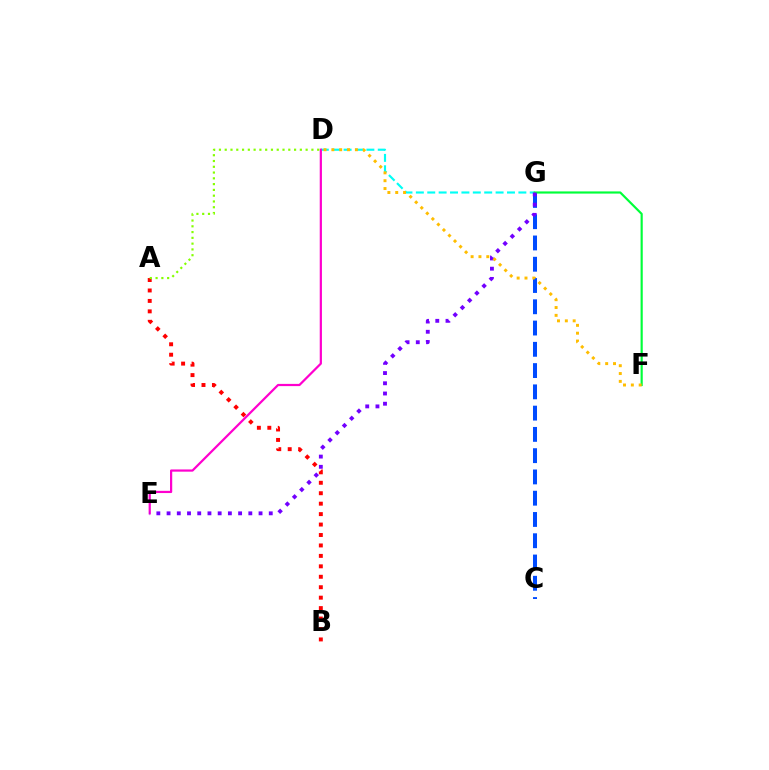{('C', 'G'): [{'color': '#004bff', 'line_style': 'dashed', 'thickness': 2.89}], ('D', 'G'): [{'color': '#00fff6', 'line_style': 'dashed', 'thickness': 1.55}], ('F', 'G'): [{'color': '#00ff39', 'line_style': 'solid', 'thickness': 1.56}], ('D', 'E'): [{'color': '#ff00cf', 'line_style': 'solid', 'thickness': 1.6}], ('A', 'B'): [{'color': '#ff0000', 'line_style': 'dotted', 'thickness': 2.84}], ('E', 'G'): [{'color': '#7200ff', 'line_style': 'dotted', 'thickness': 2.78}], ('D', 'F'): [{'color': '#ffbd00', 'line_style': 'dotted', 'thickness': 2.13}], ('A', 'D'): [{'color': '#84ff00', 'line_style': 'dotted', 'thickness': 1.57}]}